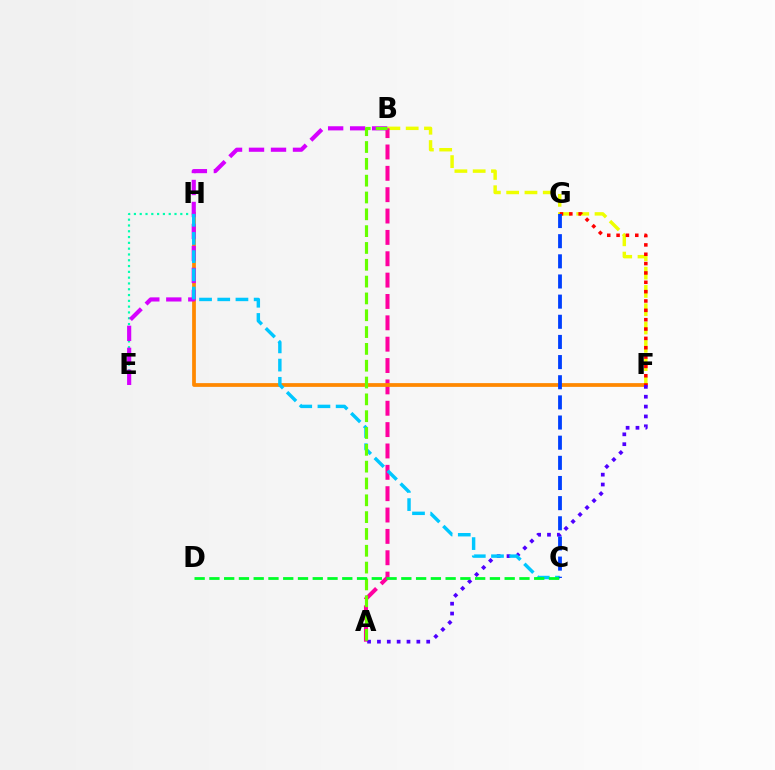{('B', 'F'): [{'color': '#eeff00', 'line_style': 'dashed', 'thickness': 2.49}], ('A', 'B'): [{'color': '#ff00a0', 'line_style': 'dashed', 'thickness': 2.9}, {'color': '#66ff00', 'line_style': 'dashed', 'thickness': 2.29}], ('F', 'H'): [{'color': '#ff8800', 'line_style': 'solid', 'thickness': 2.7}], ('F', 'G'): [{'color': '#ff0000', 'line_style': 'dotted', 'thickness': 2.54}], ('A', 'F'): [{'color': '#4f00ff', 'line_style': 'dotted', 'thickness': 2.68}], ('E', 'H'): [{'color': '#00ffaf', 'line_style': 'dotted', 'thickness': 1.58}], ('B', 'E'): [{'color': '#d600ff', 'line_style': 'dashed', 'thickness': 2.99}], ('C', 'H'): [{'color': '#00c7ff', 'line_style': 'dashed', 'thickness': 2.47}], ('C', 'G'): [{'color': '#003fff', 'line_style': 'dashed', 'thickness': 2.74}], ('C', 'D'): [{'color': '#00ff27', 'line_style': 'dashed', 'thickness': 2.01}]}